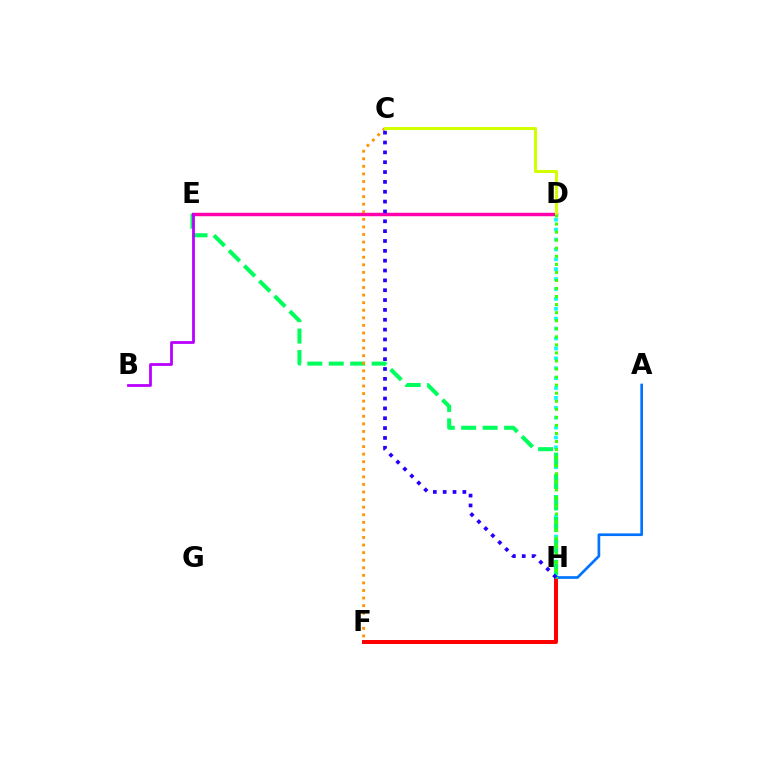{('F', 'H'): [{'color': '#ff0000', 'line_style': 'solid', 'thickness': 2.87}], ('D', 'H'): [{'color': '#00fff6', 'line_style': 'dotted', 'thickness': 2.69}, {'color': '#3dff00', 'line_style': 'dotted', 'thickness': 2.19}], ('E', 'H'): [{'color': '#00ff5c', 'line_style': 'dashed', 'thickness': 2.91}], ('D', 'E'): [{'color': '#ff00ac', 'line_style': 'solid', 'thickness': 2.48}], ('A', 'H'): [{'color': '#0074ff', 'line_style': 'solid', 'thickness': 1.94}], ('C', 'F'): [{'color': '#ff9400', 'line_style': 'dotted', 'thickness': 2.06}], ('C', 'D'): [{'color': '#d1ff00', 'line_style': 'solid', 'thickness': 2.19}], ('B', 'E'): [{'color': '#b900ff', 'line_style': 'solid', 'thickness': 2.0}], ('C', 'H'): [{'color': '#2500ff', 'line_style': 'dotted', 'thickness': 2.68}]}